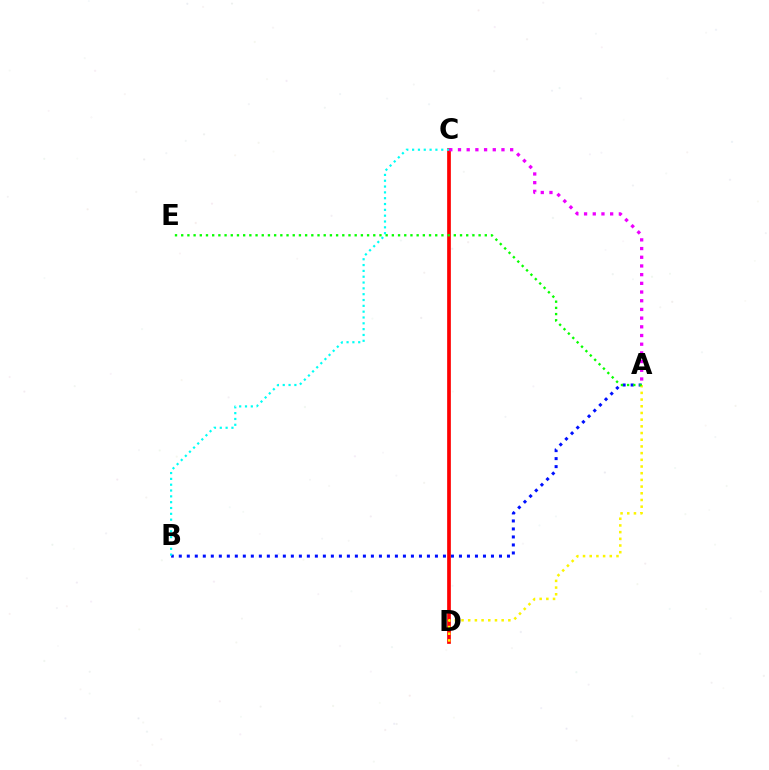{('C', 'D'): [{'color': '#ff0000', 'line_style': 'solid', 'thickness': 2.66}], ('A', 'B'): [{'color': '#0010ff', 'line_style': 'dotted', 'thickness': 2.17}], ('A', 'D'): [{'color': '#fcf500', 'line_style': 'dotted', 'thickness': 1.82}], ('B', 'C'): [{'color': '#00fff6', 'line_style': 'dotted', 'thickness': 1.58}], ('A', 'E'): [{'color': '#08ff00', 'line_style': 'dotted', 'thickness': 1.68}], ('A', 'C'): [{'color': '#ee00ff', 'line_style': 'dotted', 'thickness': 2.36}]}